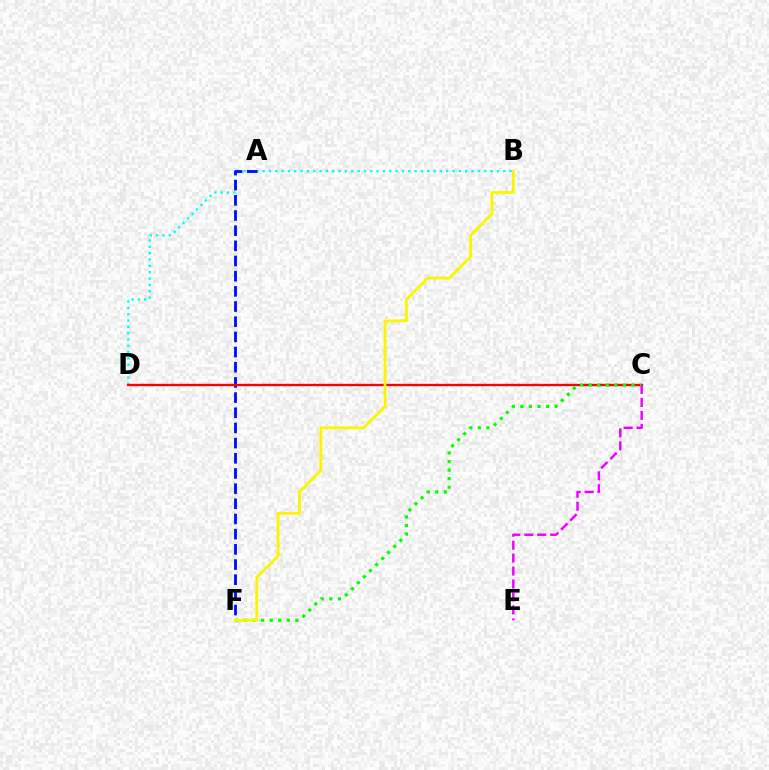{('B', 'D'): [{'color': '#00fff6', 'line_style': 'dotted', 'thickness': 1.72}], ('A', 'F'): [{'color': '#0010ff', 'line_style': 'dashed', 'thickness': 2.06}], ('C', 'D'): [{'color': '#ff0000', 'line_style': 'solid', 'thickness': 1.67}], ('C', 'F'): [{'color': '#08ff00', 'line_style': 'dotted', 'thickness': 2.33}], ('C', 'E'): [{'color': '#ee00ff', 'line_style': 'dashed', 'thickness': 1.76}], ('B', 'F'): [{'color': '#fcf500', 'line_style': 'solid', 'thickness': 2.04}]}